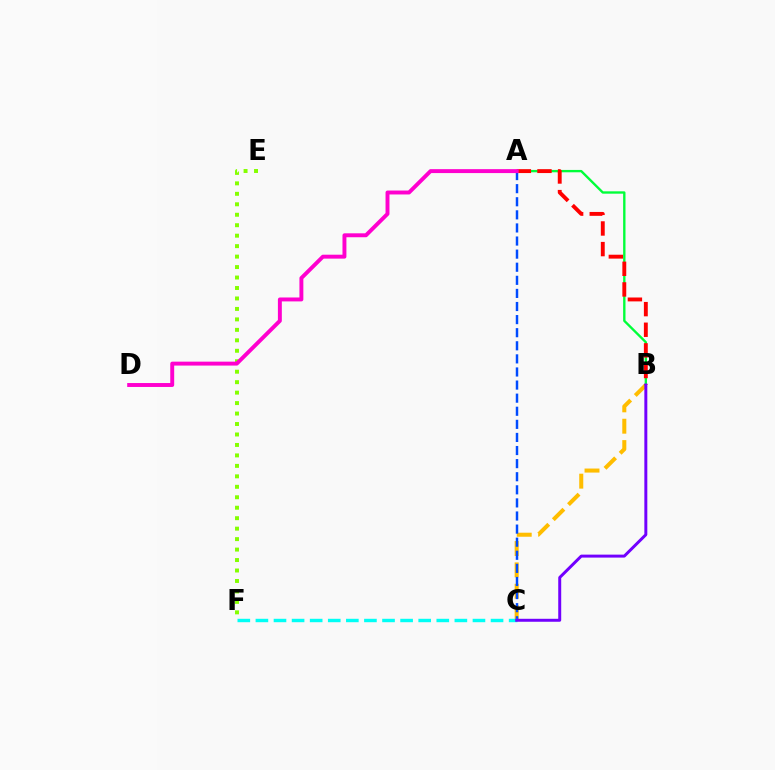{('B', 'C'): [{'color': '#ffbd00', 'line_style': 'dashed', 'thickness': 2.9}, {'color': '#7200ff', 'line_style': 'solid', 'thickness': 2.14}], ('E', 'F'): [{'color': '#84ff00', 'line_style': 'dotted', 'thickness': 2.84}], ('A', 'B'): [{'color': '#00ff39', 'line_style': 'solid', 'thickness': 1.7}, {'color': '#ff0000', 'line_style': 'dashed', 'thickness': 2.8}], ('A', 'C'): [{'color': '#004bff', 'line_style': 'dashed', 'thickness': 1.78}], ('A', 'D'): [{'color': '#ff00cf', 'line_style': 'solid', 'thickness': 2.83}], ('C', 'F'): [{'color': '#00fff6', 'line_style': 'dashed', 'thickness': 2.46}]}